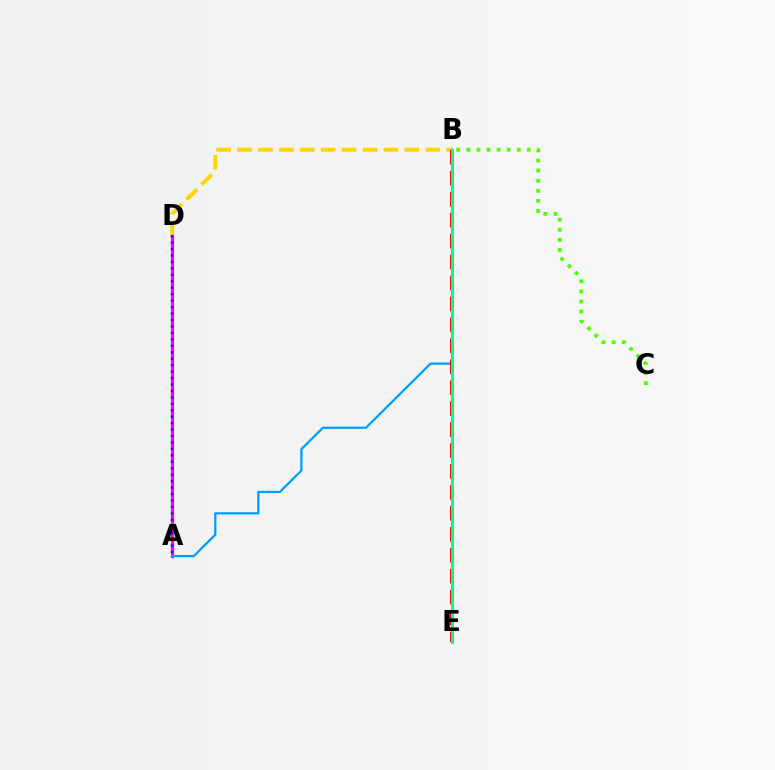{('A', 'D'): [{'color': '#ff00ed', 'line_style': 'solid', 'thickness': 2.33}, {'color': '#3700ff', 'line_style': 'dotted', 'thickness': 1.75}], ('A', 'B'): [{'color': '#009eff', 'line_style': 'solid', 'thickness': 1.61}], ('B', 'D'): [{'color': '#ffd500', 'line_style': 'dashed', 'thickness': 2.84}], ('B', 'C'): [{'color': '#4fff00', 'line_style': 'dotted', 'thickness': 2.74}], ('B', 'E'): [{'color': '#ff0000', 'line_style': 'dashed', 'thickness': 2.85}, {'color': '#00ff86', 'line_style': 'solid', 'thickness': 2.13}]}